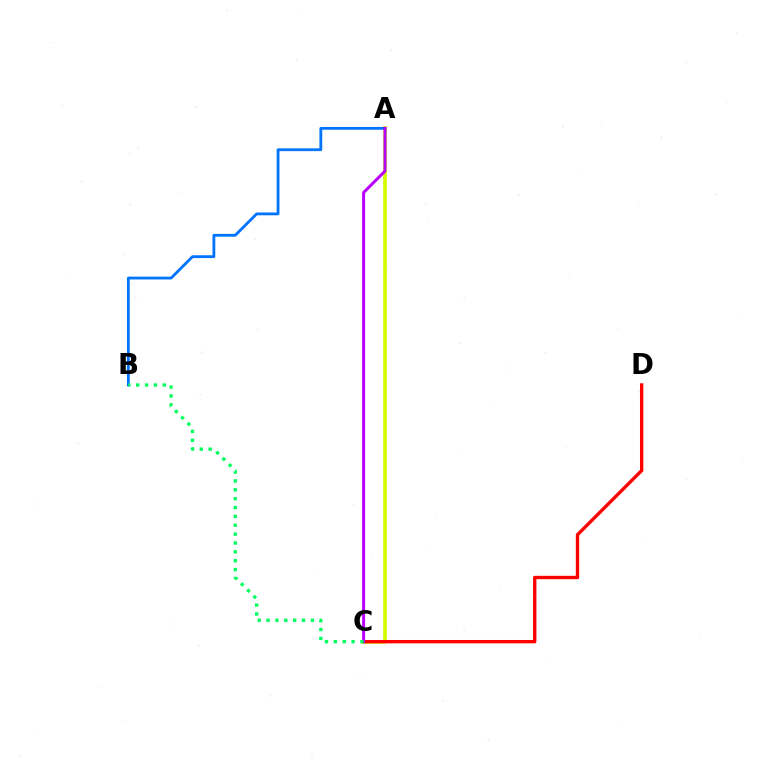{('A', 'C'): [{'color': '#d1ff00', 'line_style': 'solid', 'thickness': 2.67}, {'color': '#b900ff', 'line_style': 'solid', 'thickness': 2.16}], ('C', 'D'): [{'color': '#ff0000', 'line_style': 'solid', 'thickness': 2.42}], ('A', 'B'): [{'color': '#0074ff', 'line_style': 'solid', 'thickness': 2.02}], ('B', 'C'): [{'color': '#00ff5c', 'line_style': 'dotted', 'thickness': 2.41}]}